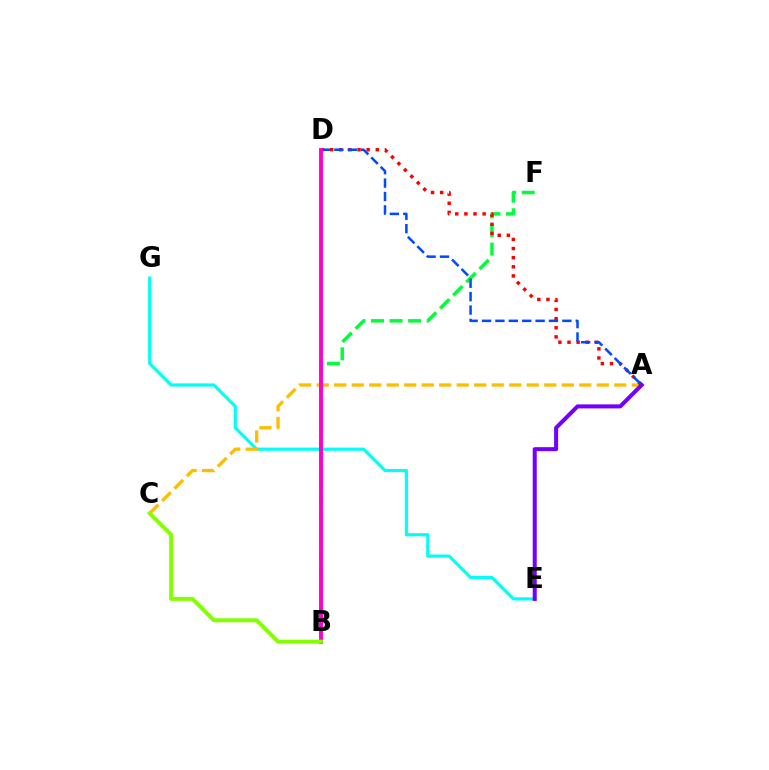{('B', 'F'): [{'color': '#00ff39', 'line_style': 'dashed', 'thickness': 2.52}], ('E', 'G'): [{'color': '#00fff6', 'line_style': 'solid', 'thickness': 2.28}], ('A', 'C'): [{'color': '#ffbd00', 'line_style': 'dashed', 'thickness': 2.38}], ('A', 'D'): [{'color': '#ff0000', 'line_style': 'dotted', 'thickness': 2.48}, {'color': '#004bff', 'line_style': 'dashed', 'thickness': 1.82}], ('B', 'D'): [{'color': '#ff00cf', 'line_style': 'solid', 'thickness': 2.81}], ('A', 'E'): [{'color': '#7200ff', 'line_style': 'solid', 'thickness': 2.9}], ('B', 'C'): [{'color': '#84ff00', 'line_style': 'solid', 'thickness': 2.85}]}